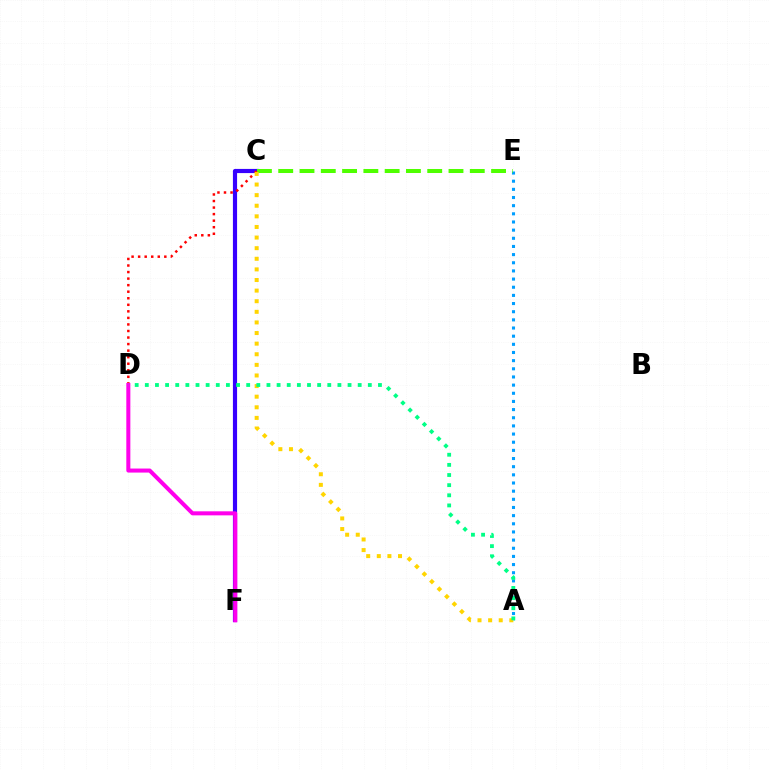{('C', 'F'): [{'color': '#3700ff', 'line_style': 'solid', 'thickness': 3.0}], ('A', 'E'): [{'color': '#009eff', 'line_style': 'dotted', 'thickness': 2.22}], ('C', 'E'): [{'color': '#4fff00', 'line_style': 'dashed', 'thickness': 2.89}], ('C', 'D'): [{'color': '#ff0000', 'line_style': 'dotted', 'thickness': 1.78}], ('A', 'C'): [{'color': '#ffd500', 'line_style': 'dotted', 'thickness': 2.88}], ('D', 'F'): [{'color': '#ff00ed', 'line_style': 'solid', 'thickness': 2.9}], ('A', 'D'): [{'color': '#00ff86', 'line_style': 'dotted', 'thickness': 2.75}]}